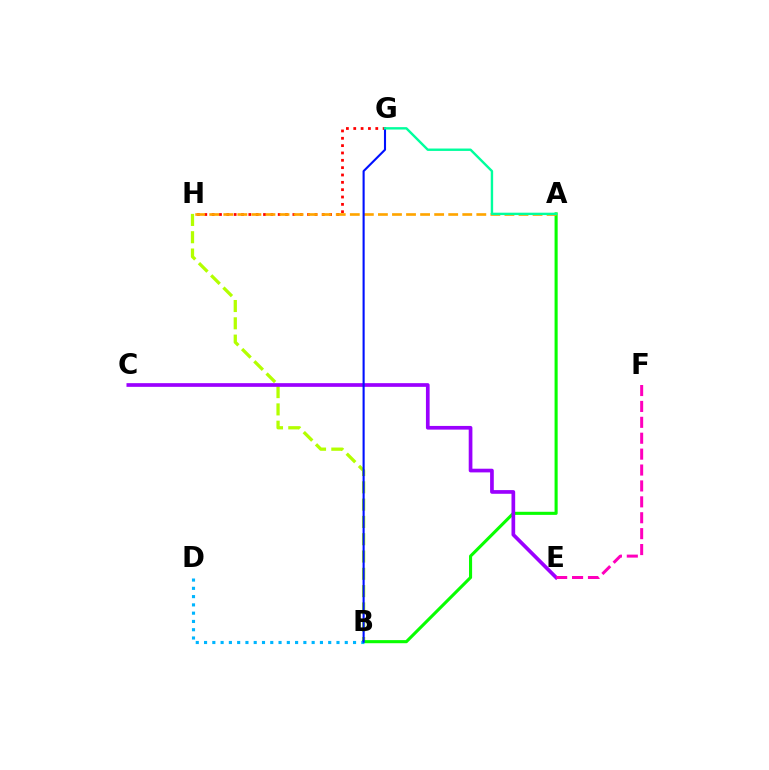{('B', 'H'): [{'color': '#b3ff00', 'line_style': 'dashed', 'thickness': 2.35}], ('A', 'B'): [{'color': '#08ff00', 'line_style': 'solid', 'thickness': 2.23}], ('C', 'E'): [{'color': '#9b00ff', 'line_style': 'solid', 'thickness': 2.65}], ('B', 'D'): [{'color': '#00b5ff', 'line_style': 'dotted', 'thickness': 2.25}], ('E', 'F'): [{'color': '#ff00bd', 'line_style': 'dashed', 'thickness': 2.16}], ('G', 'H'): [{'color': '#ff0000', 'line_style': 'dotted', 'thickness': 1.99}], ('A', 'H'): [{'color': '#ffa500', 'line_style': 'dashed', 'thickness': 1.91}], ('B', 'G'): [{'color': '#0010ff', 'line_style': 'solid', 'thickness': 1.52}], ('A', 'G'): [{'color': '#00ff9d', 'line_style': 'solid', 'thickness': 1.73}]}